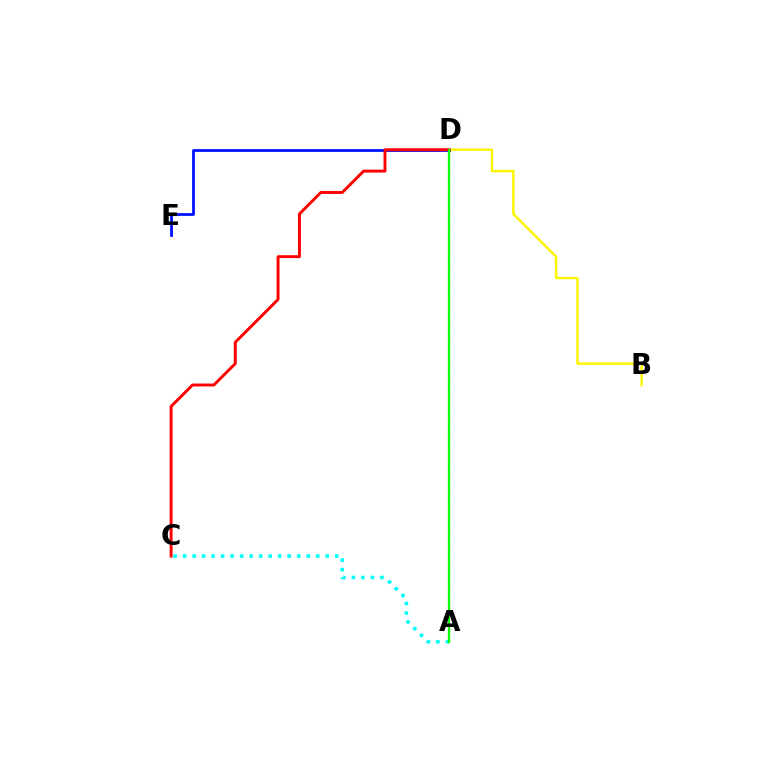{('A', 'C'): [{'color': '#00fff6', 'line_style': 'dotted', 'thickness': 2.58}], ('D', 'E'): [{'color': '#0010ff', 'line_style': 'solid', 'thickness': 2.0}], ('A', 'D'): [{'color': '#ee00ff', 'line_style': 'dotted', 'thickness': 1.52}, {'color': '#08ff00', 'line_style': 'solid', 'thickness': 1.66}], ('B', 'D'): [{'color': '#fcf500', 'line_style': 'solid', 'thickness': 1.77}], ('C', 'D'): [{'color': '#ff0000', 'line_style': 'solid', 'thickness': 2.09}]}